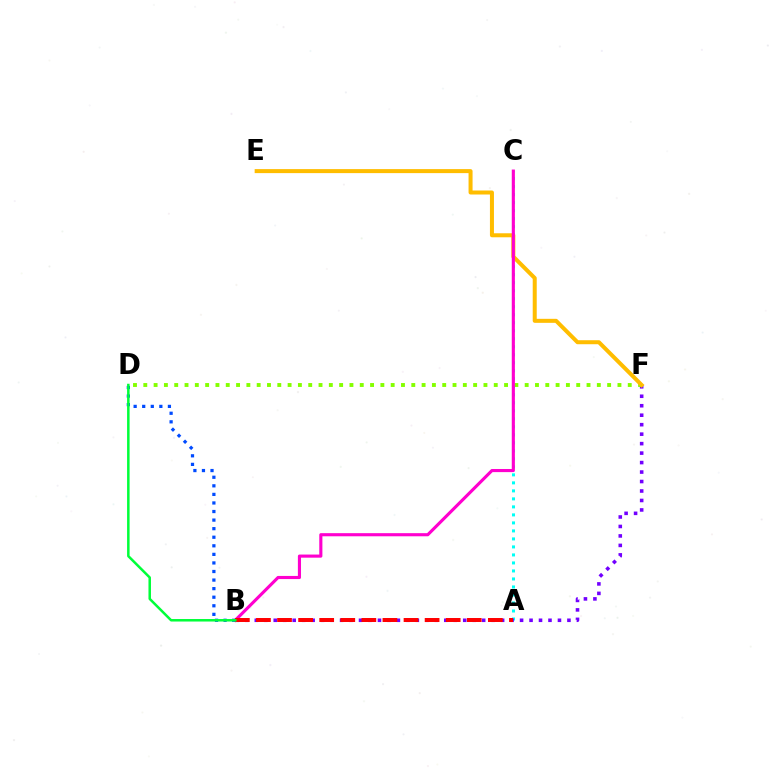{('A', 'C'): [{'color': '#00fff6', 'line_style': 'dotted', 'thickness': 2.18}], ('B', 'F'): [{'color': '#7200ff', 'line_style': 'dotted', 'thickness': 2.57}], ('D', 'F'): [{'color': '#84ff00', 'line_style': 'dotted', 'thickness': 2.8}], ('E', 'F'): [{'color': '#ffbd00', 'line_style': 'solid', 'thickness': 2.89}], ('B', 'C'): [{'color': '#ff00cf', 'line_style': 'solid', 'thickness': 2.25}], ('A', 'B'): [{'color': '#ff0000', 'line_style': 'dashed', 'thickness': 2.86}], ('B', 'D'): [{'color': '#004bff', 'line_style': 'dotted', 'thickness': 2.33}, {'color': '#00ff39', 'line_style': 'solid', 'thickness': 1.81}]}